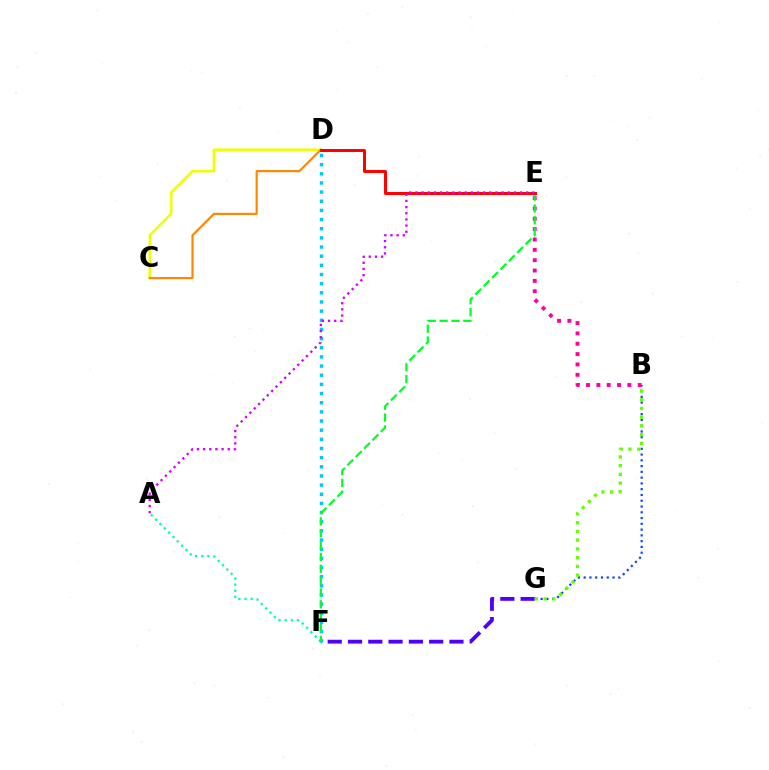{('A', 'F'): [{'color': '#00ffaf', 'line_style': 'dotted', 'thickness': 1.66}], ('F', 'G'): [{'color': '#4f00ff', 'line_style': 'dashed', 'thickness': 2.76}], ('C', 'D'): [{'color': '#eeff00', 'line_style': 'solid', 'thickness': 1.84}, {'color': '#ff8800', 'line_style': 'solid', 'thickness': 1.58}], ('B', 'G'): [{'color': '#003fff', 'line_style': 'dotted', 'thickness': 1.57}, {'color': '#66ff00', 'line_style': 'dotted', 'thickness': 2.37}], ('B', 'E'): [{'color': '#ff00a0', 'line_style': 'dotted', 'thickness': 2.81}], ('D', 'F'): [{'color': '#00c7ff', 'line_style': 'dotted', 'thickness': 2.49}], ('E', 'F'): [{'color': '#00ff27', 'line_style': 'dashed', 'thickness': 1.61}], ('D', 'E'): [{'color': '#ff0000', 'line_style': 'solid', 'thickness': 2.14}], ('A', 'E'): [{'color': '#d600ff', 'line_style': 'dotted', 'thickness': 1.67}]}